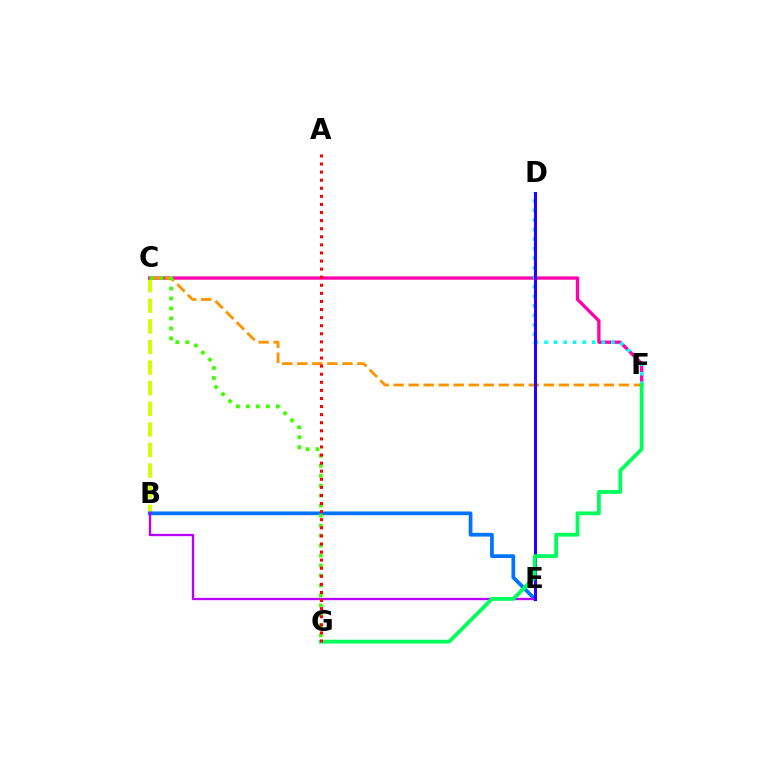{('B', 'C'): [{'color': '#d1ff00', 'line_style': 'dashed', 'thickness': 2.8}], ('B', 'E'): [{'color': '#0074ff', 'line_style': 'solid', 'thickness': 2.69}, {'color': '#b900ff', 'line_style': 'solid', 'thickness': 1.67}], ('C', 'F'): [{'color': '#ff00ac', 'line_style': 'solid', 'thickness': 2.38}, {'color': '#ff9400', 'line_style': 'dashed', 'thickness': 2.04}], ('D', 'F'): [{'color': '#00fff6', 'line_style': 'dotted', 'thickness': 2.59}], ('C', 'G'): [{'color': '#3dff00', 'line_style': 'dotted', 'thickness': 2.71}], ('D', 'E'): [{'color': '#2500ff', 'line_style': 'solid', 'thickness': 2.19}], ('F', 'G'): [{'color': '#00ff5c', 'line_style': 'solid', 'thickness': 2.73}], ('A', 'G'): [{'color': '#ff0000', 'line_style': 'dotted', 'thickness': 2.2}]}